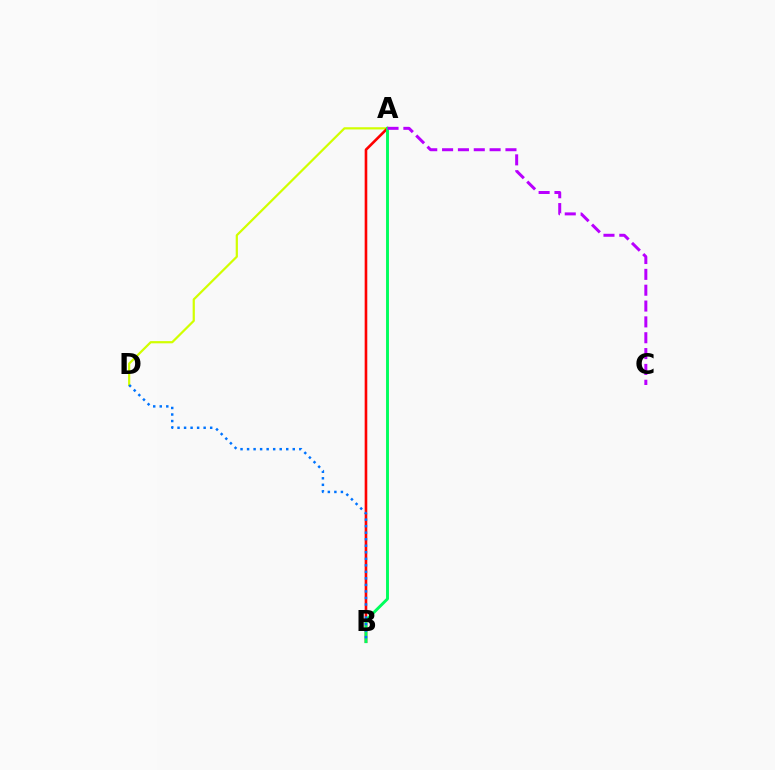{('A', 'D'): [{'color': '#d1ff00', 'line_style': 'solid', 'thickness': 1.59}], ('A', 'B'): [{'color': '#ff0000', 'line_style': 'solid', 'thickness': 1.89}, {'color': '#00ff5c', 'line_style': 'solid', 'thickness': 2.1}], ('B', 'D'): [{'color': '#0074ff', 'line_style': 'dotted', 'thickness': 1.77}], ('A', 'C'): [{'color': '#b900ff', 'line_style': 'dashed', 'thickness': 2.15}]}